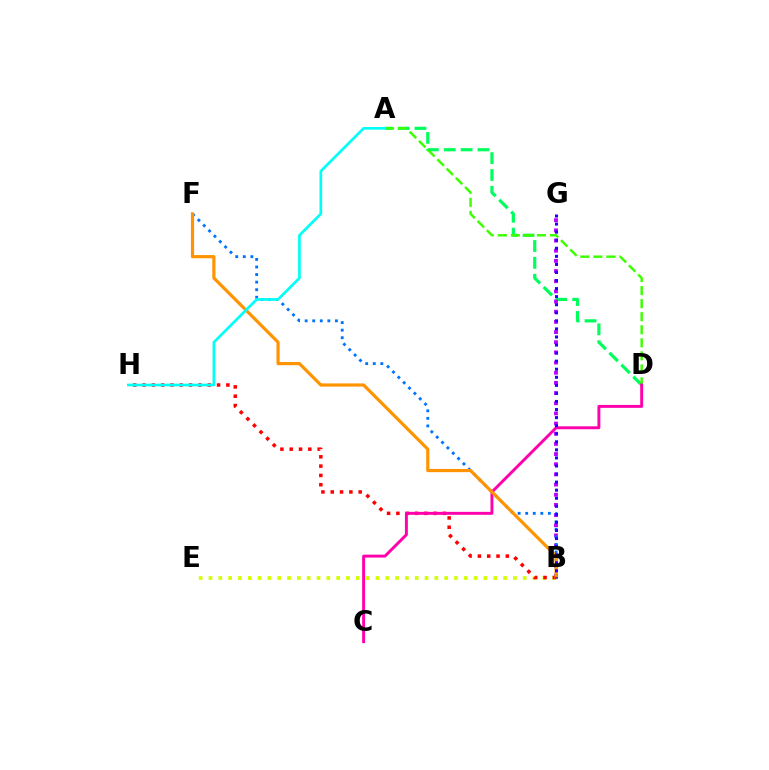{('A', 'D'): [{'color': '#00ff5c', 'line_style': 'dashed', 'thickness': 2.29}, {'color': '#3dff00', 'line_style': 'dashed', 'thickness': 1.77}], ('B', 'G'): [{'color': '#b900ff', 'line_style': 'dotted', 'thickness': 2.76}, {'color': '#2500ff', 'line_style': 'dotted', 'thickness': 2.19}], ('B', 'E'): [{'color': '#d1ff00', 'line_style': 'dotted', 'thickness': 2.67}], ('B', 'F'): [{'color': '#0074ff', 'line_style': 'dotted', 'thickness': 2.06}, {'color': '#ff9400', 'line_style': 'solid', 'thickness': 2.3}], ('B', 'H'): [{'color': '#ff0000', 'line_style': 'dotted', 'thickness': 2.53}], ('C', 'D'): [{'color': '#ff00ac', 'line_style': 'solid', 'thickness': 2.11}], ('A', 'H'): [{'color': '#00fff6', 'line_style': 'solid', 'thickness': 1.94}]}